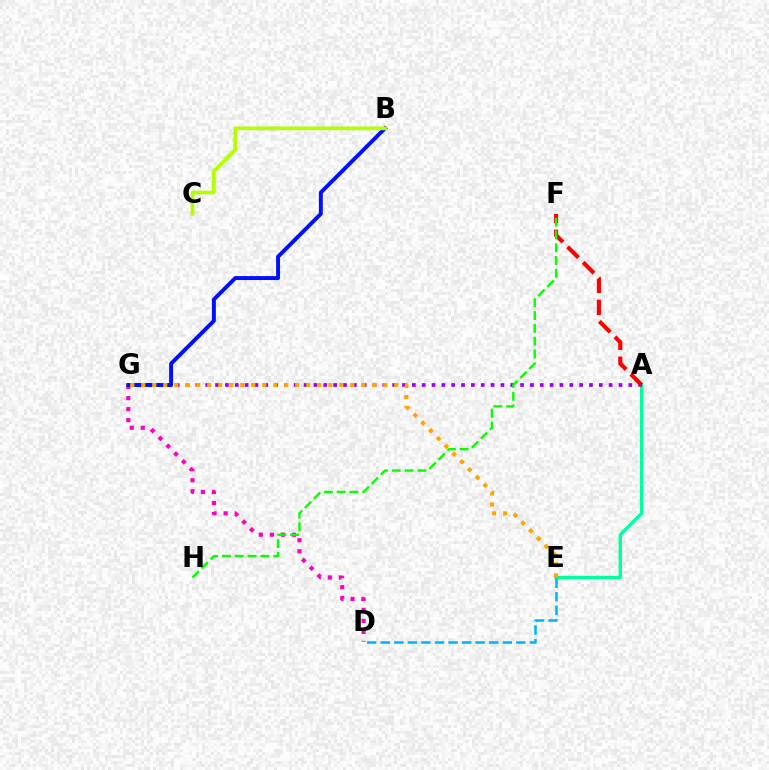{('A', 'E'): [{'color': '#00ff9d', 'line_style': 'solid', 'thickness': 2.42}], ('A', 'G'): [{'color': '#9b00ff', 'line_style': 'dotted', 'thickness': 2.67}], ('A', 'F'): [{'color': '#ff0000', 'line_style': 'dashed', 'thickness': 2.98}], ('D', 'G'): [{'color': '#ff00bd', 'line_style': 'dotted', 'thickness': 3.0}], ('D', 'E'): [{'color': '#00b5ff', 'line_style': 'dashed', 'thickness': 1.84}], ('B', 'G'): [{'color': '#0010ff', 'line_style': 'solid', 'thickness': 2.84}], ('E', 'G'): [{'color': '#ffa500', 'line_style': 'dotted', 'thickness': 2.99}], ('B', 'C'): [{'color': '#b3ff00', 'line_style': 'solid', 'thickness': 2.66}], ('F', 'H'): [{'color': '#08ff00', 'line_style': 'dashed', 'thickness': 1.74}]}